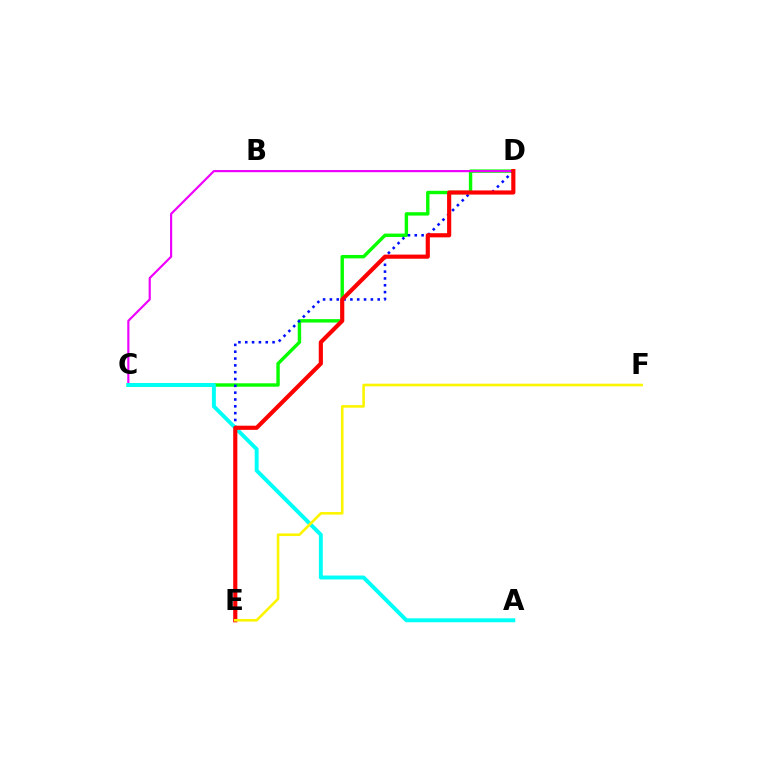{('C', 'D'): [{'color': '#08ff00', 'line_style': 'solid', 'thickness': 2.45}, {'color': '#ee00ff', 'line_style': 'solid', 'thickness': 1.55}], ('D', 'E'): [{'color': '#0010ff', 'line_style': 'dotted', 'thickness': 1.85}, {'color': '#ff0000', 'line_style': 'solid', 'thickness': 2.98}], ('A', 'C'): [{'color': '#00fff6', 'line_style': 'solid', 'thickness': 2.83}], ('E', 'F'): [{'color': '#fcf500', 'line_style': 'solid', 'thickness': 1.88}]}